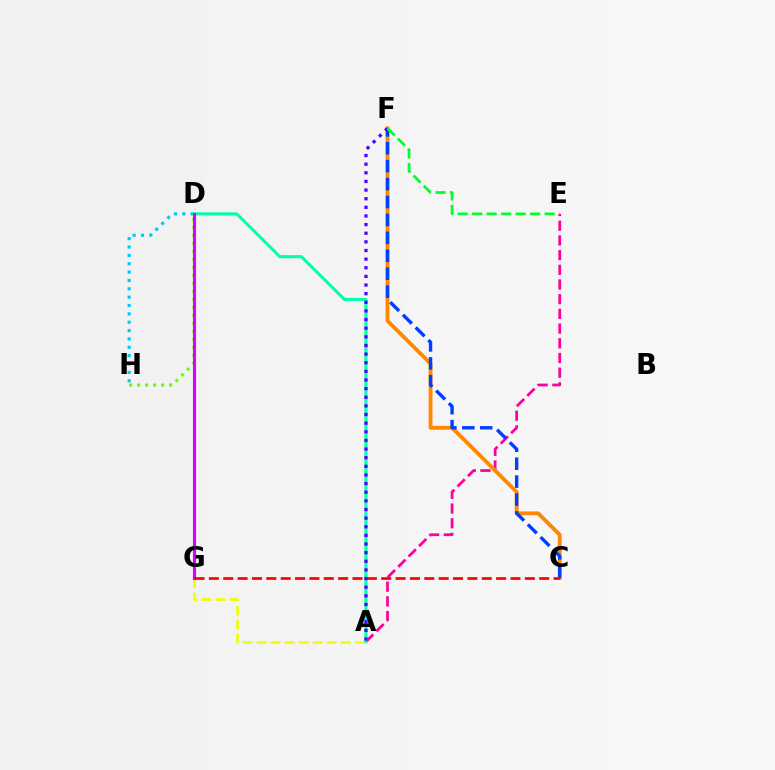{('A', 'G'): [{'color': '#eeff00', 'line_style': 'dashed', 'thickness': 1.9}], ('A', 'E'): [{'color': '#ff00a0', 'line_style': 'dashed', 'thickness': 2.0}], ('C', 'F'): [{'color': '#ff8800', 'line_style': 'solid', 'thickness': 2.77}, {'color': '#003fff', 'line_style': 'dashed', 'thickness': 2.43}], ('D', 'H'): [{'color': '#00c7ff', 'line_style': 'dotted', 'thickness': 2.27}, {'color': '#66ff00', 'line_style': 'dotted', 'thickness': 2.17}], ('A', 'D'): [{'color': '#00ffaf', 'line_style': 'solid', 'thickness': 2.21}], ('A', 'F'): [{'color': '#4f00ff', 'line_style': 'dotted', 'thickness': 2.35}], ('D', 'G'): [{'color': '#d600ff', 'line_style': 'solid', 'thickness': 2.25}], ('E', 'F'): [{'color': '#00ff27', 'line_style': 'dashed', 'thickness': 1.97}], ('C', 'G'): [{'color': '#ff0000', 'line_style': 'dashed', 'thickness': 1.95}]}